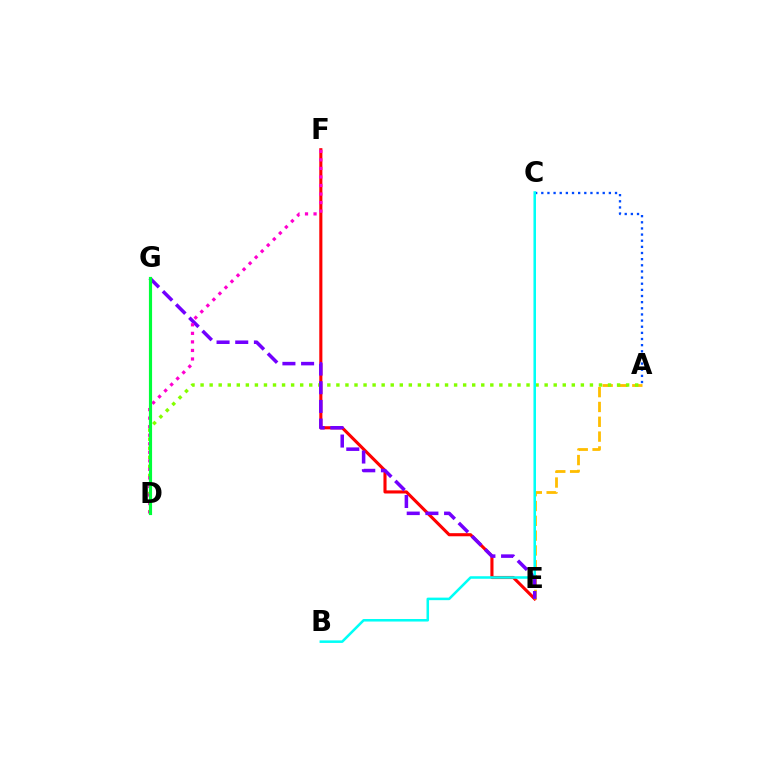{('A', 'C'): [{'color': '#004bff', 'line_style': 'dotted', 'thickness': 1.67}], ('E', 'F'): [{'color': '#ff0000', 'line_style': 'solid', 'thickness': 2.24}], ('A', 'E'): [{'color': '#ffbd00', 'line_style': 'dashed', 'thickness': 2.01}], ('A', 'D'): [{'color': '#84ff00', 'line_style': 'dotted', 'thickness': 2.46}], ('E', 'G'): [{'color': '#7200ff', 'line_style': 'dashed', 'thickness': 2.54}], ('D', 'F'): [{'color': '#ff00cf', 'line_style': 'dotted', 'thickness': 2.32}], ('D', 'G'): [{'color': '#00ff39', 'line_style': 'solid', 'thickness': 2.27}], ('B', 'C'): [{'color': '#00fff6', 'line_style': 'solid', 'thickness': 1.83}]}